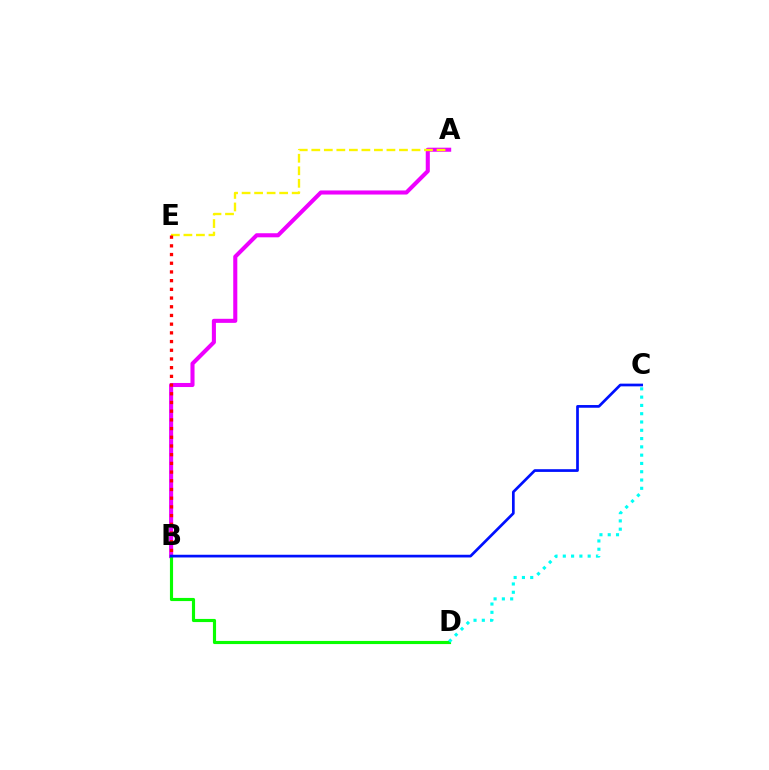{('A', 'B'): [{'color': '#ee00ff', 'line_style': 'solid', 'thickness': 2.93}], ('A', 'E'): [{'color': '#fcf500', 'line_style': 'dashed', 'thickness': 1.7}], ('B', 'E'): [{'color': '#ff0000', 'line_style': 'dotted', 'thickness': 2.36}], ('B', 'D'): [{'color': '#08ff00', 'line_style': 'solid', 'thickness': 2.26}], ('C', 'D'): [{'color': '#00fff6', 'line_style': 'dotted', 'thickness': 2.25}], ('B', 'C'): [{'color': '#0010ff', 'line_style': 'solid', 'thickness': 1.95}]}